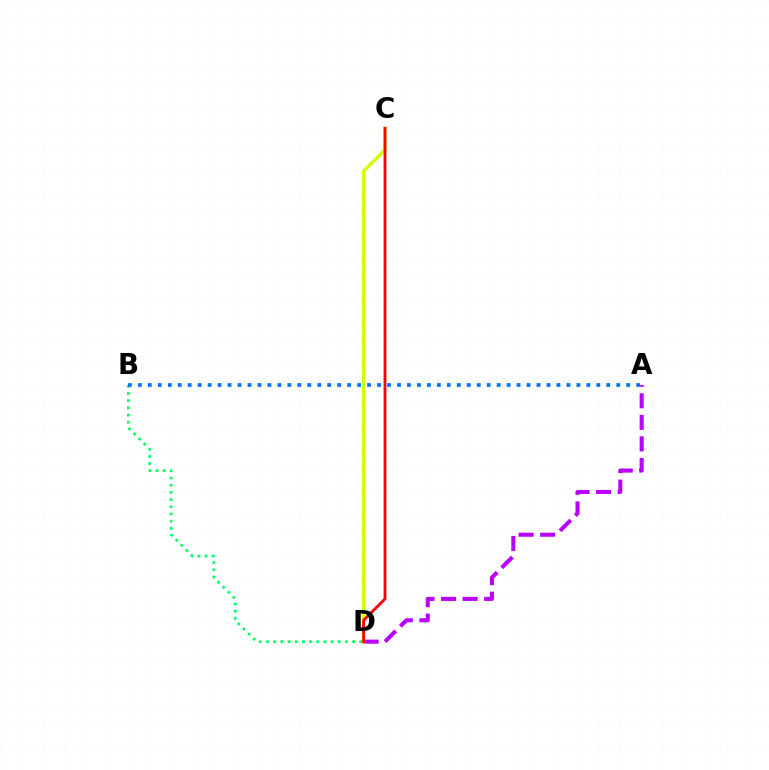{('B', 'D'): [{'color': '#00ff5c', 'line_style': 'dotted', 'thickness': 1.95}], ('A', 'D'): [{'color': '#b900ff', 'line_style': 'dashed', 'thickness': 2.93}], ('C', 'D'): [{'color': '#d1ff00', 'line_style': 'solid', 'thickness': 2.37}, {'color': '#ff0000', 'line_style': 'solid', 'thickness': 2.03}], ('A', 'B'): [{'color': '#0074ff', 'line_style': 'dotted', 'thickness': 2.71}]}